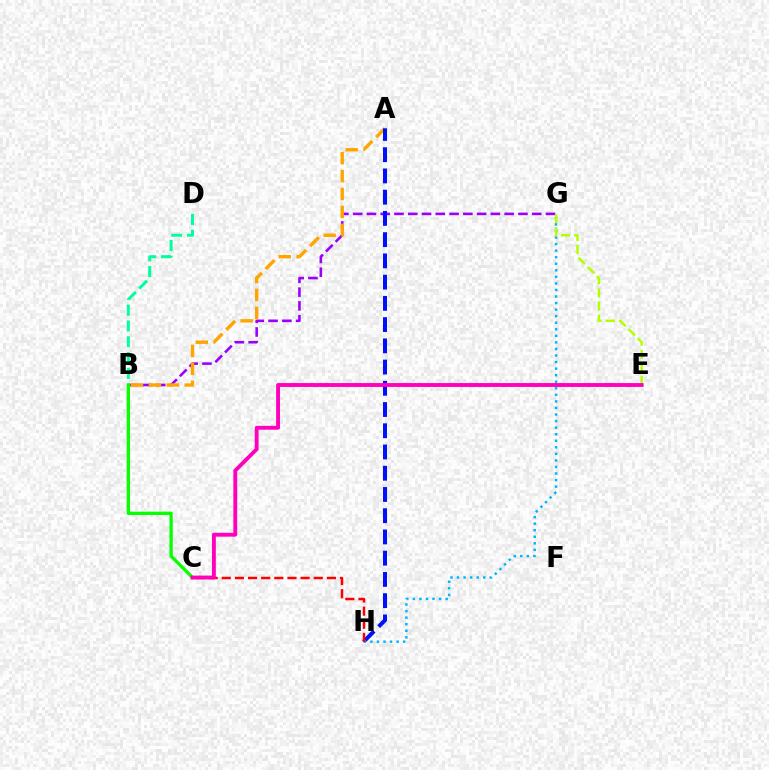{('B', 'G'): [{'color': '#9b00ff', 'line_style': 'dashed', 'thickness': 1.87}], ('A', 'B'): [{'color': '#ffa500', 'line_style': 'dashed', 'thickness': 2.44}], ('A', 'H'): [{'color': '#0010ff', 'line_style': 'dashed', 'thickness': 2.88}], ('G', 'H'): [{'color': '#00b5ff', 'line_style': 'dotted', 'thickness': 1.78}], ('B', 'D'): [{'color': '#00ff9d', 'line_style': 'dashed', 'thickness': 2.15}], ('E', 'G'): [{'color': '#b3ff00', 'line_style': 'dashed', 'thickness': 1.78}], ('B', 'C'): [{'color': '#08ff00', 'line_style': 'solid', 'thickness': 2.39}], ('C', 'H'): [{'color': '#ff0000', 'line_style': 'dashed', 'thickness': 1.79}], ('C', 'E'): [{'color': '#ff00bd', 'line_style': 'solid', 'thickness': 2.78}]}